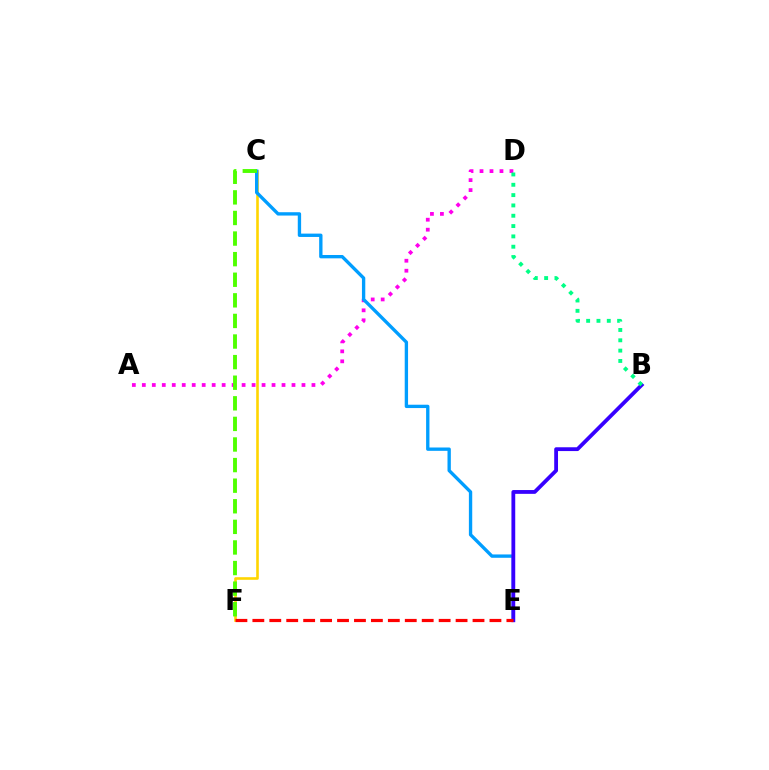{('C', 'F'): [{'color': '#ffd500', 'line_style': 'solid', 'thickness': 1.88}, {'color': '#4fff00', 'line_style': 'dashed', 'thickness': 2.8}], ('A', 'D'): [{'color': '#ff00ed', 'line_style': 'dotted', 'thickness': 2.71}], ('C', 'E'): [{'color': '#009eff', 'line_style': 'solid', 'thickness': 2.41}], ('B', 'E'): [{'color': '#3700ff', 'line_style': 'solid', 'thickness': 2.74}], ('E', 'F'): [{'color': '#ff0000', 'line_style': 'dashed', 'thickness': 2.3}], ('B', 'D'): [{'color': '#00ff86', 'line_style': 'dotted', 'thickness': 2.8}]}